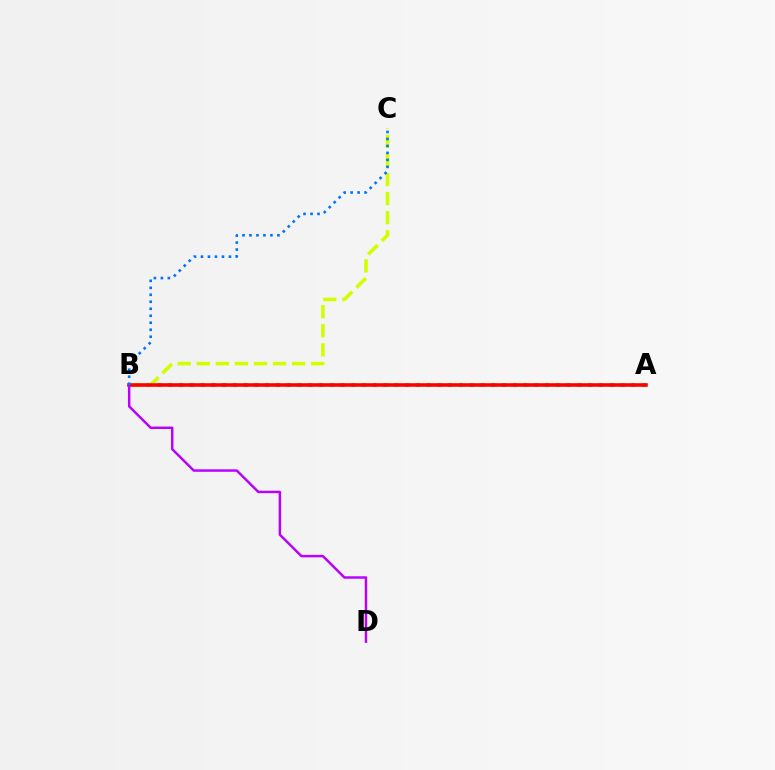{('A', 'B'): [{'color': '#00ff5c', 'line_style': 'dotted', 'thickness': 2.92}, {'color': '#ff0000', 'line_style': 'solid', 'thickness': 2.58}], ('B', 'C'): [{'color': '#d1ff00', 'line_style': 'dashed', 'thickness': 2.59}, {'color': '#0074ff', 'line_style': 'dotted', 'thickness': 1.9}], ('B', 'D'): [{'color': '#b900ff', 'line_style': 'solid', 'thickness': 1.77}]}